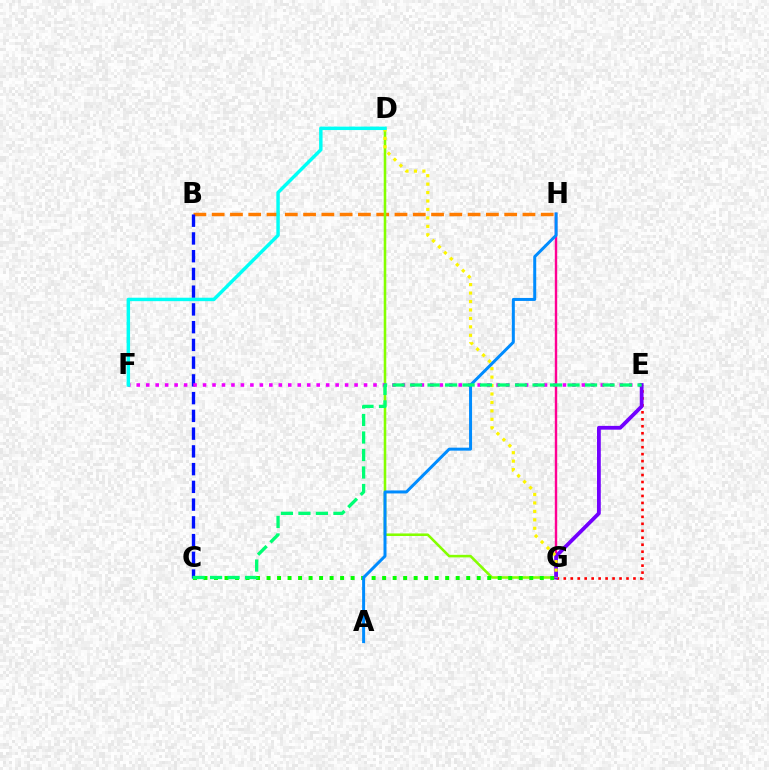{('B', 'H'): [{'color': '#ff7c00', 'line_style': 'dashed', 'thickness': 2.48}], ('D', 'G'): [{'color': '#84ff00', 'line_style': 'solid', 'thickness': 1.84}, {'color': '#fcf500', 'line_style': 'dotted', 'thickness': 2.29}], ('C', 'G'): [{'color': '#08ff00', 'line_style': 'dotted', 'thickness': 2.86}], ('G', 'H'): [{'color': '#ff0094', 'line_style': 'solid', 'thickness': 1.74}], ('B', 'C'): [{'color': '#0010ff', 'line_style': 'dashed', 'thickness': 2.41}], ('E', 'F'): [{'color': '#ee00ff', 'line_style': 'dotted', 'thickness': 2.57}], ('E', 'G'): [{'color': '#ff0000', 'line_style': 'dotted', 'thickness': 1.89}, {'color': '#7200ff', 'line_style': 'solid', 'thickness': 2.73}], ('D', 'F'): [{'color': '#00fff6', 'line_style': 'solid', 'thickness': 2.48}], ('A', 'H'): [{'color': '#008cff', 'line_style': 'solid', 'thickness': 2.15}], ('C', 'E'): [{'color': '#00ff74', 'line_style': 'dashed', 'thickness': 2.38}]}